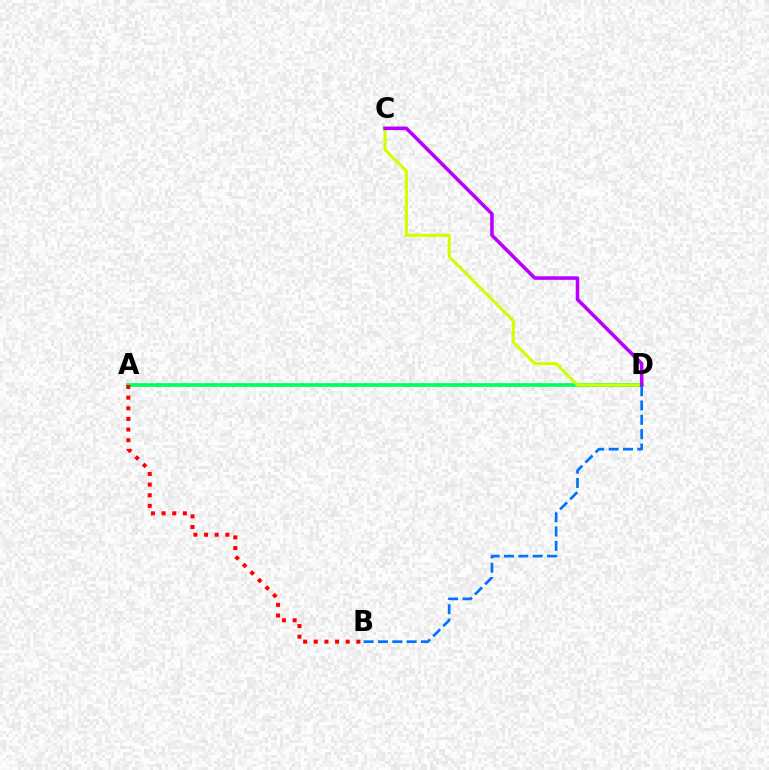{('A', 'D'): [{'color': '#00ff5c', 'line_style': 'solid', 'thickness': 2.67}], ('A', 'B'): [{'color': '#ff0000', 'line_style': 'dotted', 'thickness': 2.89}], ('C', 'D'): [{'color': '#d1ff00', 'line_style': 'solid', 'thickness': 2.22}, {'color': '#b900ff', 'line_style': 'solid', 'thickness': 2.57}], ('B', 'D'): [{'color': '#0074ff', 'line_style': 'dashed', 'thickness': 1.95}]}